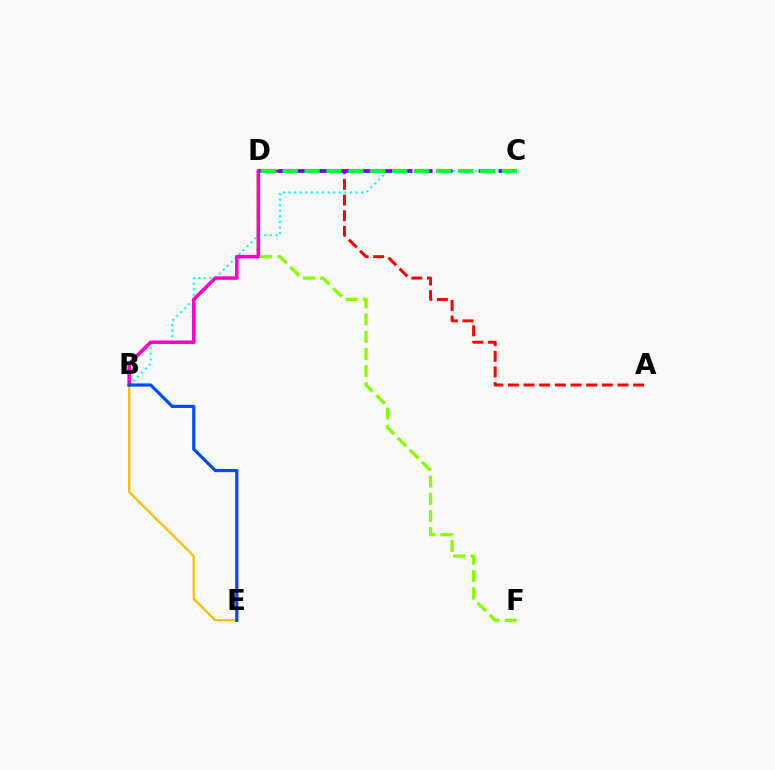{('A', 'D'): [{'color': '#ff0000', 'line_style': 'dashed', 'thickness': 2.13}], ('B', 'C'): [{'color': '#00fff6', 'line_style': 'dotted', 'thickness': 1.52}], ('C', 'D'): [{'color': '#7200ff', 'line_style': 'dashed', 'thickness': 2.73}, {'color': '#00ff39', 'line_style': 'dashed', 'thickness': 2.98}], ('D', 'F'): [{'color': '#84ff00', 'line_style': 'dashed', 'thickness': 2.33}], ('B', 'D'): [{'color': '#ff00cf', 'line_style': 'solid', 'thickness': 2.53}], ('B', 'E'): [{'color': '#ffbd00', 'line_style': 'solid', 'thickness': 1.64}, {'color': '#004bff', 'line_style': 'solid', 'thickness': 2.3}]}